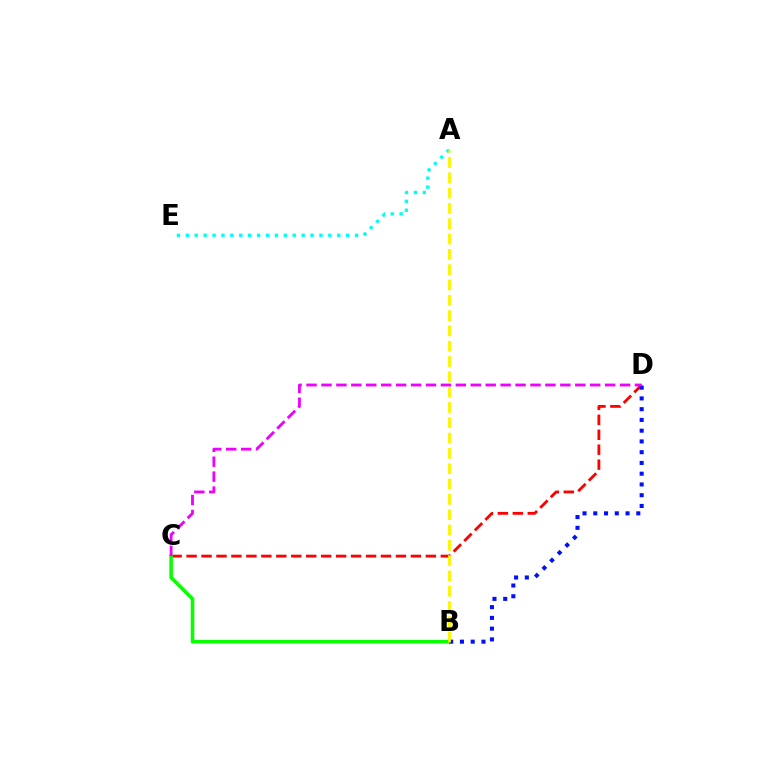{('C', 'D'): [{'color': '#ff0000', 'line_style': 'dashed', 'thickness': 2.03}, {'color': '#ee00ff', 'line_style': 'dashed', 'thickness': 2.03}], ('B', 'C'): [{'color': '#08ff00', 'line_style': 'solid', 'thickness': 2.58}], ('B', 'D'): [{'color': '#0010ff', 'line_style': 'dotted', 'thickness': 2.92}], ('A', 'E'): [{'color': '#00fff6', 'line_style': 'dotted', 'thickness': 2.42}], ('A', 'B'): [{'color': '#fcf500', 'line_style': 'dashed', 'thickness': 2.08}]}